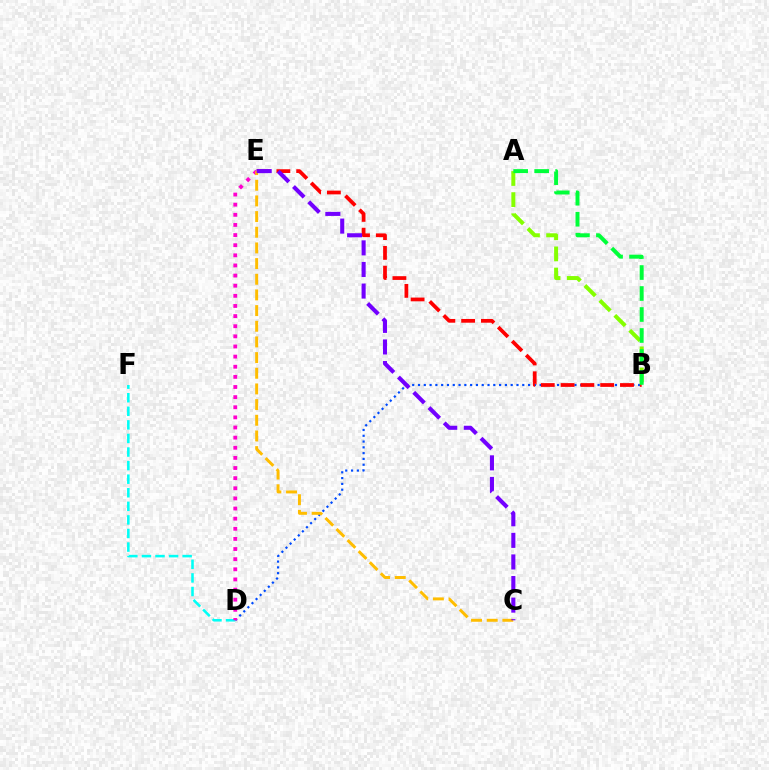{('D', 'F'): [{'color': '#00fff6', 'line_style': 'dashed', 'thickness': 1.84}], ('B', 'D'): [{'color': '#004bff', 'line_style': 'dotted', 'thickness': 1.57}], ('B', 'E'): [{'color': '#ff0000', 'line_style': 'dashed', 'thickness': 2.69}], ('D', 'E'): [{'color': '#ff00cf', 'line_style': 'dotted', 'thickness': 2.75}], ('C', 'E'): [{'color': '#ffbd00', 'line_style': 'dashed', 'thickness': 2.13}, {'color': '#7200ff', 'line_style': 'dashed', 'thickness': 2.93}], ('A', 'B'): [{'color': '#84ff00', 'line_style': 'dashed', 'thickness': 2.87}, {'color': '#00ff39', 'line_style': 'dashed', 'thickness': 2.85}]}